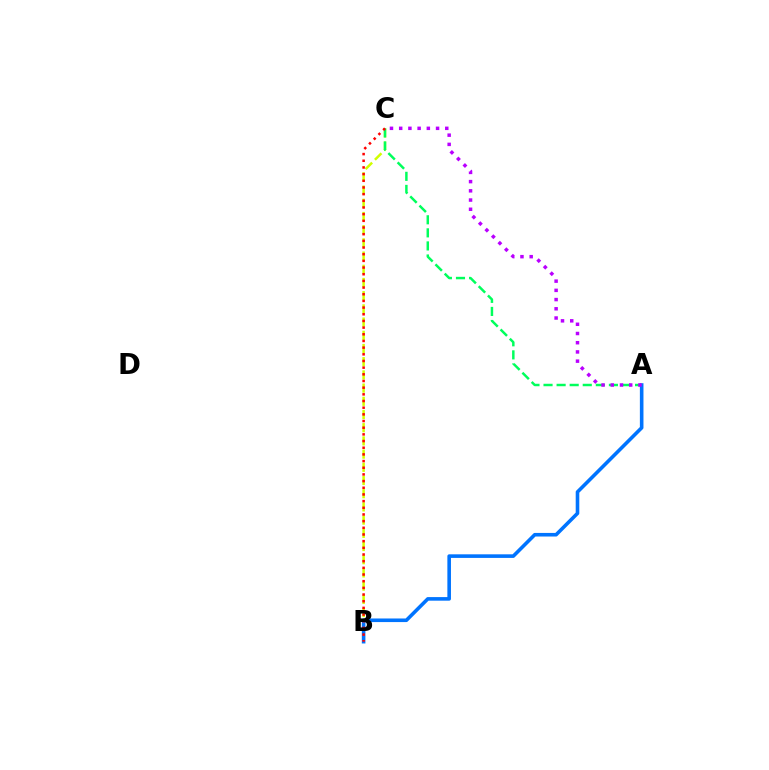{('B', 'C'): [{'color': '#d1ff00', 'line_style': 'dashed', 'thickness': 1.79}, {'color': '#ff0000', 'line_style': 'dotted', 'thickness': 1.81}], ('A', 'C'): [{'color': '#00ff5c', 'line_style': 'dashed', 'thickness': 1.78}, {'color': '#b900ff', 'line_style': 'dotted', 'thickness': 2.5}], ('A', 'B'): [{'color': '#0074ff', 'line_style': 'solid', 'thickness': 2.59}]}